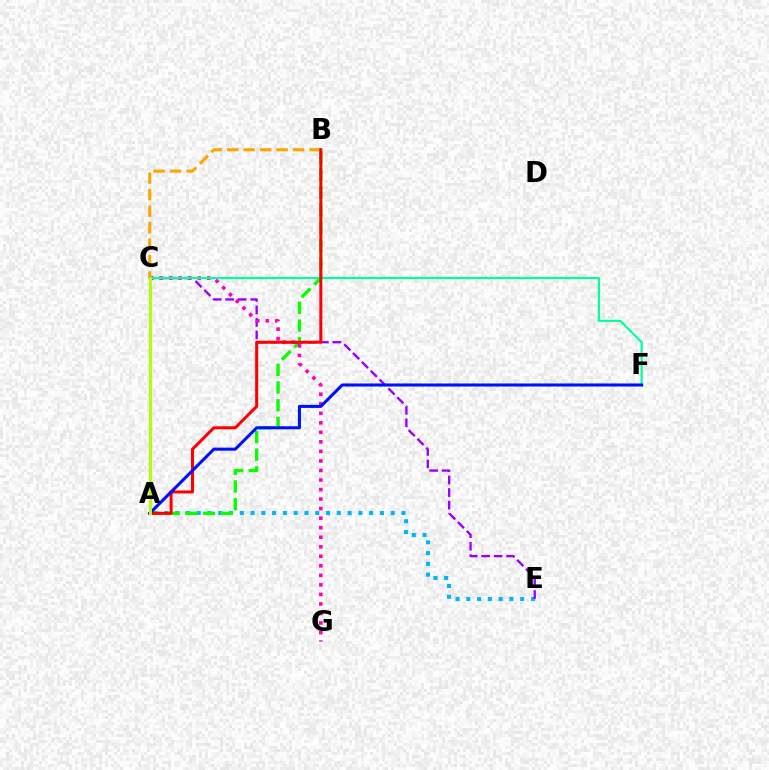{('A', 'E'): [{'color': '#00b5ff', 'line_style': 'dotted', 'thickness': 2.93}], ('A', 'B'): [{'color': '#08ff00', 'line_style': 'dashed', 'thickness': 2.41}, {'color': '#ff0000', 'line_style': 'solid', 'thickness': 2.17}], ('C', 'E'): [{'color': '#9b00ff', 'line_style': 'dashed', 'thickness': 1.7}], ('C', 'G'): [{'color': '#ff00bd', 'line_style': 'dotted', 'thickness': 2.59}], ('B', 'C'): [{'color': '#ffa500', 'line_style': 'dashed', 'thickness': 2.24}], ('C', 'F'): [{'color': '#00ff9d', 'line_style': 'solid', 'thickness': 1.56}], ('A', 'F'): [{'color': '#0010ff', 'line_style': 'solid', 'thickness': 2.19}], ('A', 'C'): [{'color': '#b3ff00', 'line_style': 'solid', 'thickness': 2.14}]}